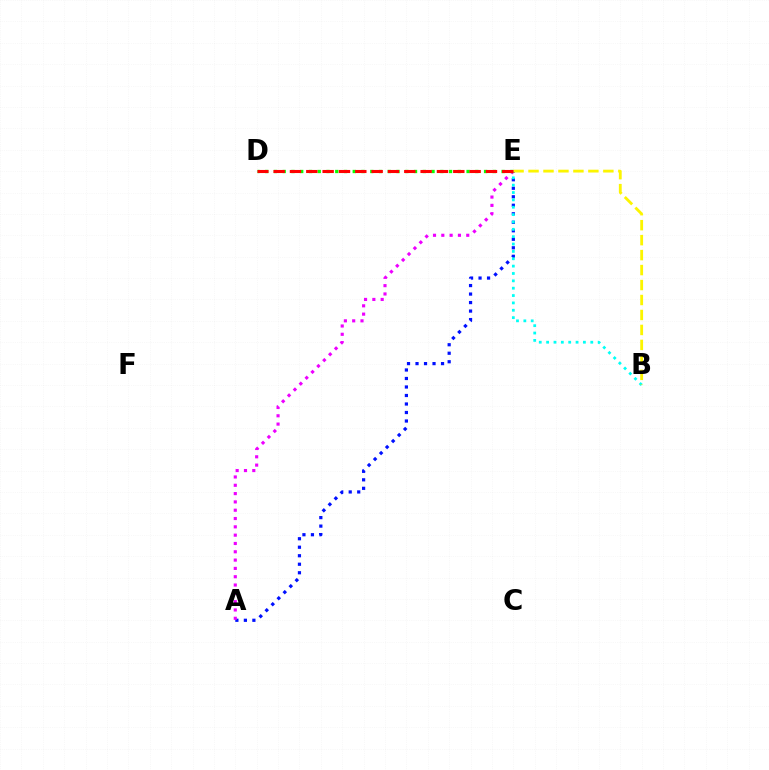{('A', 'E'): [{'color': '#0010ff', 'line_style': 'dotted', 'thickness': 2.31}, {'color': '#ee00ff', 'line_style': 'dotted', 'thickness': 2.26}], ('B', 'E'): [{'color': '#00fff6', 'line_style': 'dotted', 'thickness': 2.0}, {'color': '#fcf500', 'line_style': 'dashed', 'thickness': 2.03}], ('D', 'E'): [{'color': '#08ff00', 'line_style': 'dotted', 'thickness': 2.38}, {'color': '#ff0000', 'line_style': 'dashed', 'thickness': 2.22}]}